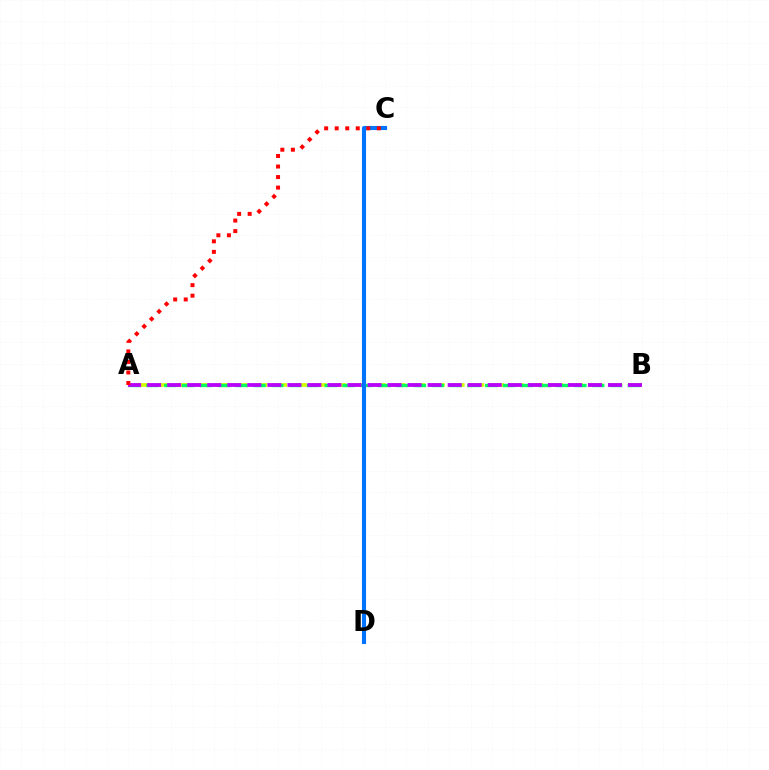{('A', 'B'): [{'color': '#d1ff00', 'line_style': 'dashed', 'thickness': 2.68}, {'color': '#00ff5c', 'line_style': 'dashed', 'thickness': 2.42}, {'color': '#b900ff', 'line_style': 'dashed', 'thickness': 2.72}], ('C', 'D'): [{'color': '#0074ff', 'line_style': 'solid', 'thickness': 2.96}], ('A', 'C'): [{'color': '#ff0000', 'line_style': 'dotted', 'thickness': 2.86}]}